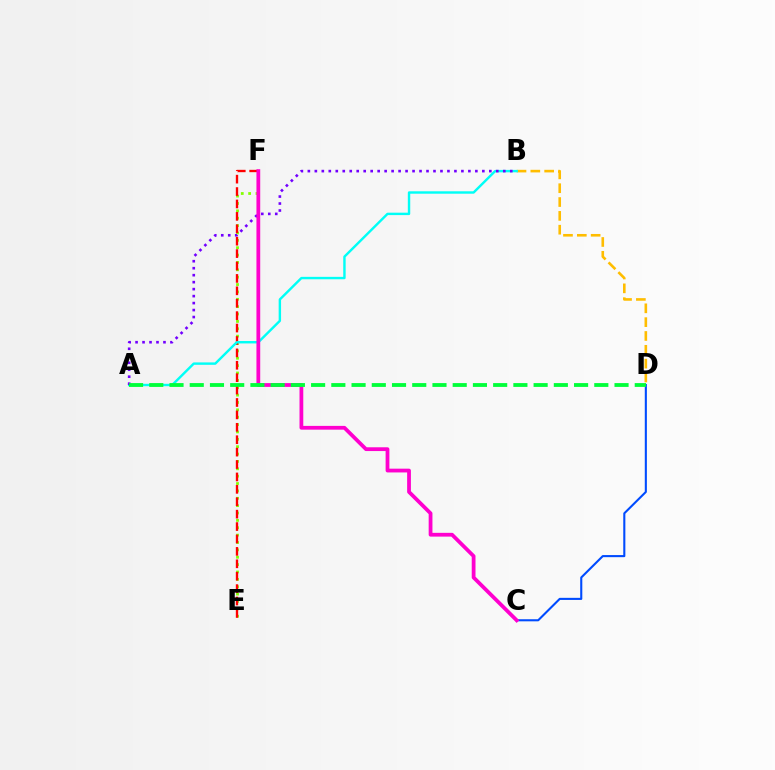{('C', 'D'): [{'color': '#004bff', 'line_style': 'solid', 'thickness': 1.51}], ('E', 'F'): [{'color': '#84ff00', 'line_style': 'dotted', 'thickness': 2.0}, {'color': '#ff0000', 'line_style': 'dashed', 'thickness': 1.69}], ('B', 'D'): [{'color': '#ffbd00', 'line_style': 'dashed', 'thickness': 1.88}], ('A', 'B'): [{'color': '#00fff6', 'line_style': 'solid', 'thickness': 1.74}, {'color': '#7200ff', 'line_style': 'dotted', 'thickness': 1.9}], ('C', 'F'): [{'color': '#ff00cf', 'line_style': 'solid', 'thickness': 2.72}], ('A', 'D'): [{'color': '#00ff39', 'line_style': 'dashed', 'thickness': 2.75}]}